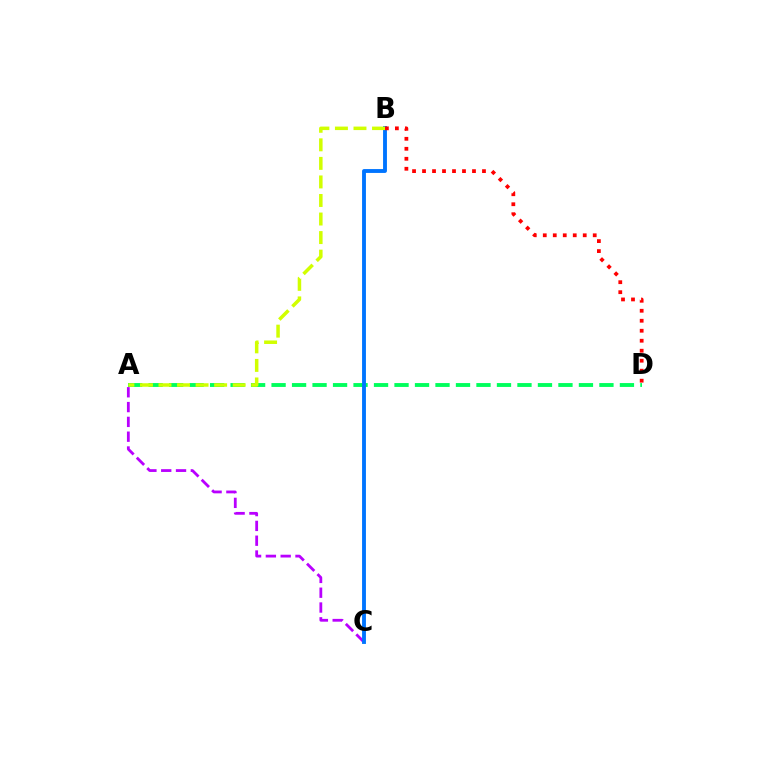{('A', 'D'): [{'color': '#00ff5c', 'line_style': 'dashed', 'thickness': 2.78}], ('A', 'C'): [{'color': '#b900ff', 'line_style': 'dashed', 'thickness': 2.01}], ('B', 'C'): [{'color': '#0074ff', 'line_style': 'solid', 'thickness': 2.78}], ('B', 'D'): [{'color': '#ff0000', 'line_style': 'dotted', 'thickness': 2.71}], ('A', 'B'): [{'color': '#d1ff00', 'line_style': 'dashed', 'thickness': 2.52}]}